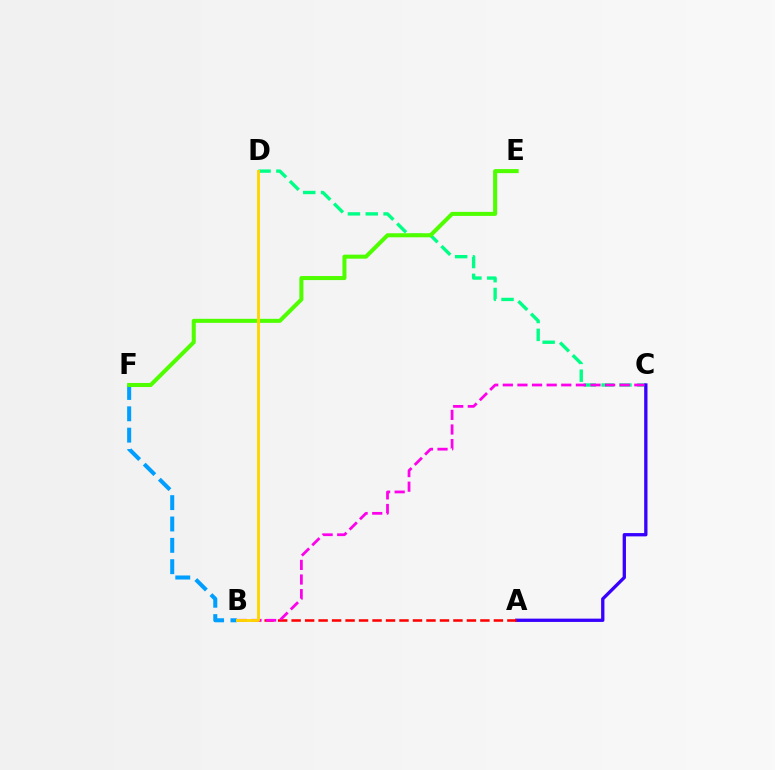{('C', 'D'): [{'color': '#00ff86', 'line_style': 'dashed', 'thickness': 2.42}], ('A', 'C'): [{'color': '#3700ff', 'line_style': 'solid', 'thickness': 2.38}], ('A', 'B'): [{'color': '#ff0000', 'line_style': 'dashed', 'thickness': 1.83}], ('B', 'C'): [{'color': '#ff00ed', 'line_style': 'dashed', 'thickness': 1.98}], ('B', 'F'): [{'color': '#009eff', 'line_style': 'dashed', 'thickness': 2.9}], ('E', 'F'): [{'color': '#4fff00', 'line_style': 'solid', 'thickness': 2.91}], ('B', 'D'): [{'color': '#ffd500', 'line_style': 'solid', 'thickness': 2.09}]}